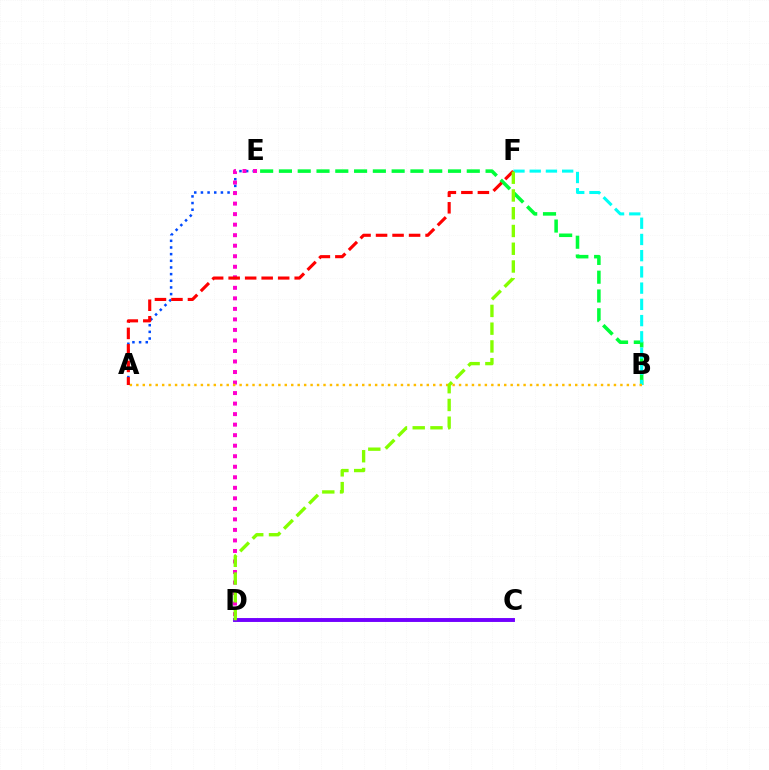{('B', 'E'): [{'color': '#00ff39', 'line_style': 'dashed', 'thickness': 2.55}], ('A', 'E'): [{'color': '#004bff', 'line_style': 'dotted', 'thickness': 1.81}], ('B', 'F'): [{'color': '#00fff6', 'line_style': 'dashed', 'thickness': 2.2}], ('D', 'E'): [{'color': '#ff00cf', 'line_style': 'dotted', 'thickness': 2.86}], ('C', 'D'): [{'color': '#7200ff', 'line_style': 'solid', 'thickness': 2.81}], ('A', 'B'): [{'color': '#ffbd00', 'line_style': 'dotted', 'thickness': 1.75}], ('A', 'F'): [{'color': '#ff0000', 'line_style': 'dashed', 'thickness': 2.24}], ('D', 'F'): [{'color': '#84ff00', 'line_style': 'dashed', 'thickness': 2.41}]}